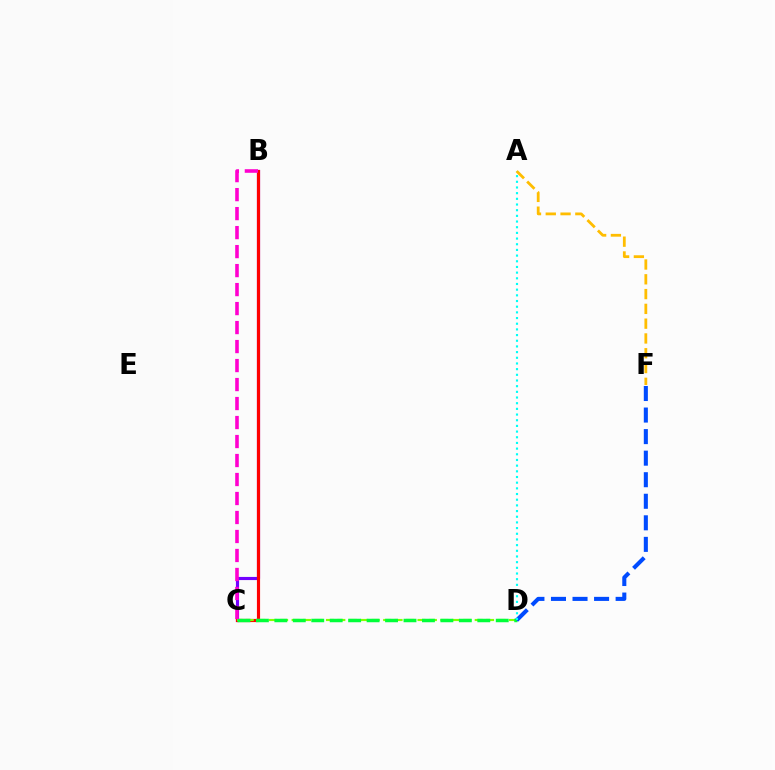{('B', 'C'): [{'color': '#7200ff', 'line_style': 'solid', 'thickness': 2.26}, {'color': '#ff0000', 'line_style': 'solid', 'thickness': 2.27}, {'color': '#ff00cf', 'line_style': 'dashed', 'thickness': 2.58}], ('C', 'D'): [{'color': '#84ff00', 'line_style': 'dashed', 'thickness': 1.55}, {'color': '#00ff39', 'line_style': 'dashed', 'thickness': 2.51}], ('D', 'F'): [{'color': '#004bff', 'line_style': 'dashed', 'thickness': 2.93}], ('A', 'D'): [{'color': '#00fff6', 'line_style': 'dotted', 'thickness': 1.54}], ('A', 'F'): [{'color': '#ffbd00', 'line_style': 'dashed', 'thickness': 2.01}]}